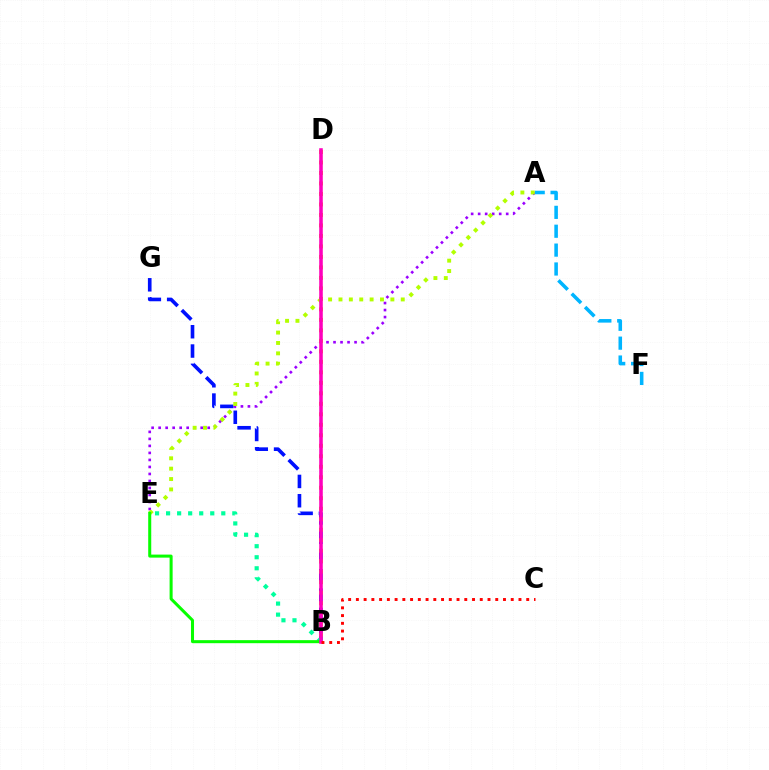{('B', 'G'): [{'color': '#0010ff', 'line_style': 'dashed', 'thickness': 2.62}], ('A', 'E'): [{'color': '#9b00ff', 'line_style': 'dotted', 'thickness': 1.9}, {'color': '#b3ff00', 'line_style': 'dotted', 'thickness': 2.82}], ('A', 'F'): [{'color': '#00b5ff', 'line_style': 'dashed', 'thickness': 2.56}], ('B', 'D'): [{'color': '#ffa500', 'line_style': 'dotted', 'thickness': 2.85}, {'color': '#ff00bd', 'line_style': 'solid', 'thickness': 2.57}], ('B', 'E'): [{'color': '#00ff9d', 'line_style': 'dotted', 'thickness': 3.0}, {'color': '#08ff00', 'line_style': 'solid', 'thickness': 2.18}], ('B', 'C'): [{'color': '#ff0000', 'line_style': 'dotted', 'thickness': 2.1}]}